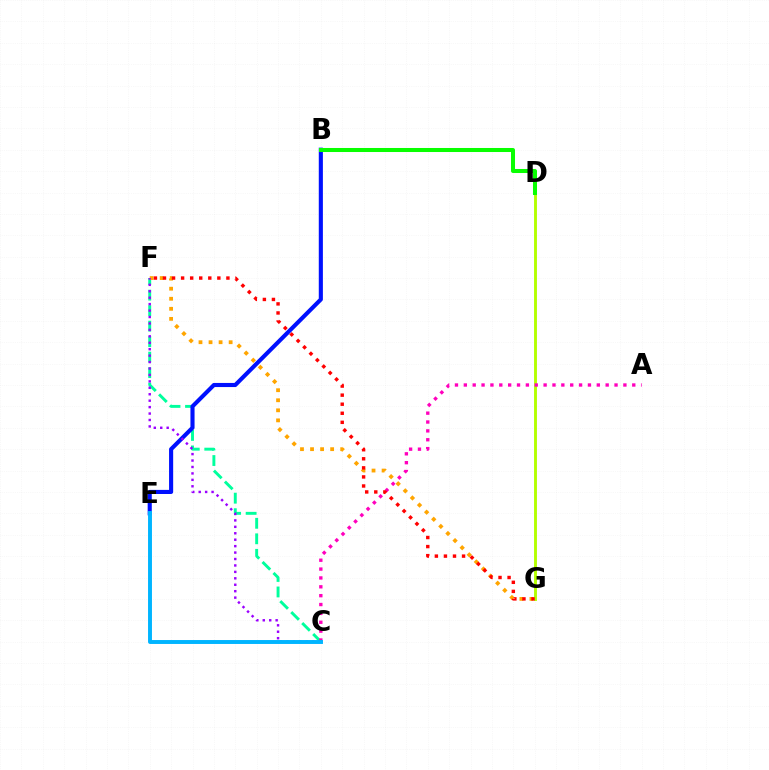{('D', 'G'): [{'color': '#b3ff00', 'line_style': 'solid', 'thickness': 2.08}], ('C', 'F'): [{'color': '#00ff9d', 'line_style': 'dashed', 'thickness': 2.11}, {'color': '#9b00ff', 'line_style': 'dotted', 'thickness': 1.75}], ('F', 'G'): [{'color': '#ffa500', 'line_style': 'dotted', 'thickness': 2.73}, {'color': '#ff0000', 'line_style': 'dotted', 'thickness': 2.46}], ('A', 'C'): [{'color': '#ff00bd', 'line_style': 'dotted', 'thickness': 2.41}], ('B', 'E'): [{'color': '#0010ff', 'line_style': 'solid', 'thickness': 2.96}], ('B', 'D'): [{'color': '#08ff00', 'line_style': 'solid', 'thickness': 2.9}], ('C', 'E'): [{'color': '#00b5ff', 'line_style': 'solid', 'thickness': 2.83}]}